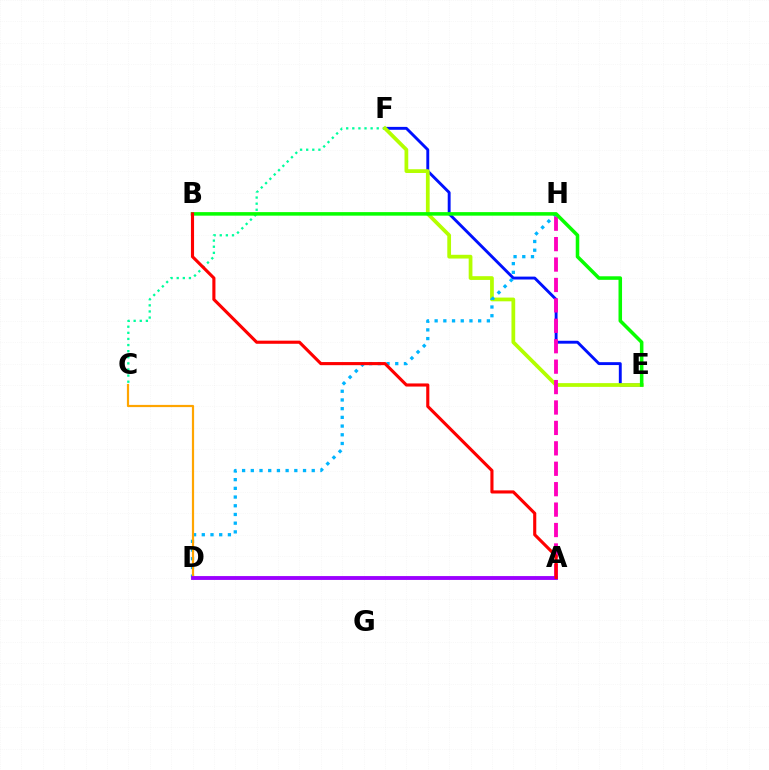{('E', 'F'): [{'color': '#0010ff', 'line_style': 'solid', 'thickness': 2.08}, {'color': '#b3ff00', 'line_style': 'solid', 'thickness': 2.7}], ('C', 'F'): [{'color': '#00ff9d', 'line_style': 'dotted', 'thickness': 1.66}], ('D', 'H'): [{'color': '#00b5ff', 'line_style': 'dotted', 'thickness': 2.37}], ('A', 'H'): [{'color': '#ff00bd', 'line_style': 'dashed', 'thickness': 2.77}], ('C', 'D'): [{'color': '#ffa500', 'line_style': 'solid', 'thickness': 1.59}], ('A', 'D'): [{'color': '#9b00ff', 'line_style': 'solid', 'thickness': 2.77}], ('B', 'E'): [{'color': '#08ff00', 'line_style': 'solid', 'thickness': 2.55}], ('A', 'B'): [{'color': '#ff0000', 'line_style': 'solid', 'thickness': 2.24}]}